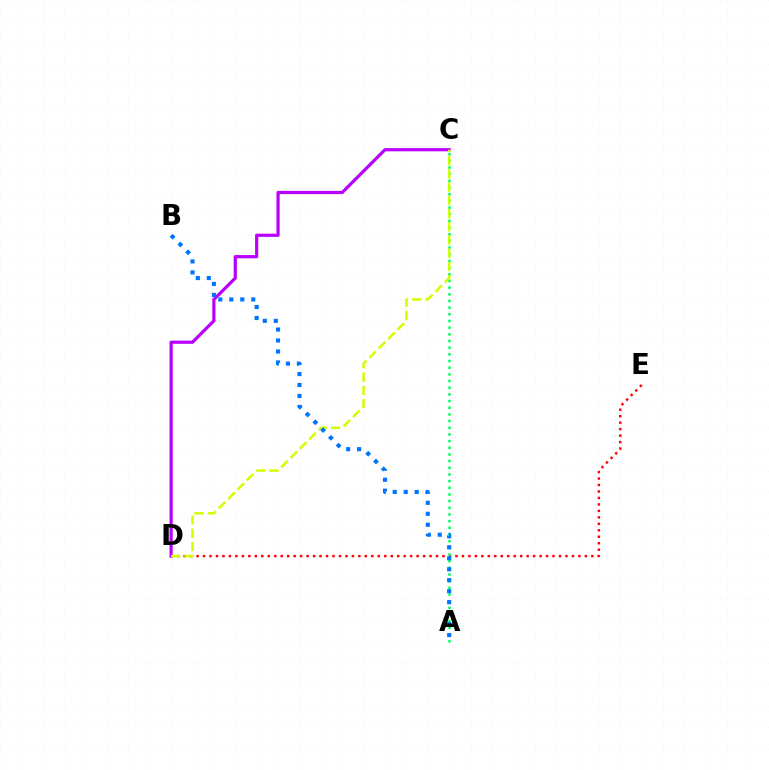{('C', 'D'): [{'color': '#b900ff', 'line_style': 'solid', 'thickness': 2.3}, {'color': '#d1ff00', 'line_style': 'dashed', 'thickness': 1.8}], ('D', 'E'): [{'color': '#ff0000', 'line_style': 'dotted', 'thickness': 1.76}], ('A', 'C'): [{'color': '#00ff5c', 'line_style': 'dotted', 'thickness': 1.81}], ('A', 'B'): [{'color': '#0074ff', 'line_style': 'dotted', 'thickness': 2.98}]}